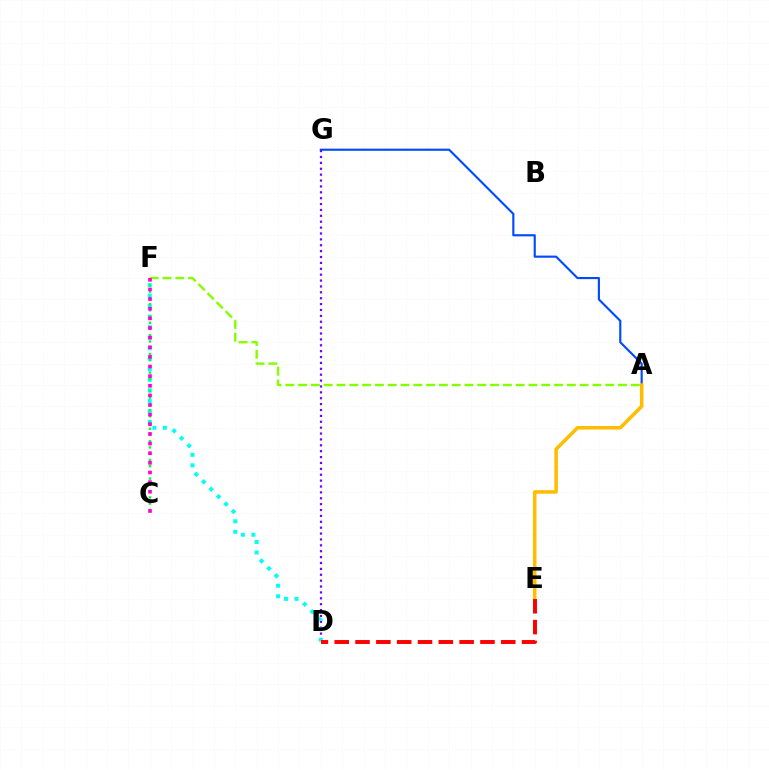{('A', 'G'): [{'color': '#004bff', 'line_style': 'solid', 'thickness': 1.55}], ('D', 'G'): [{'color': '#7200ff', 'line_style': 'dotted', 'thickness': 1.6}], ('D', 'F'): [{'color': '#00fff6', 'line_style': 'dotted', 'thickness': 2.86}], ('A', 'E'): [{'color': '#ffbd00', 'line_style': 'solid', 'thickness': 2.54}], ('C', 'F'): [{'color': '#00ff39', 'line_style': 'dotted', 'thickness': 1.69}, {'color': '#ff00cf', 'line_style': 'dotted', 'thickness': 2.62}], ('A', 'F'): [{'color': '#84ff00', 'line_style': 'dashed', 'thickness': 1.74}], ('D', 'E'): [{'color': '#ff0000', 'line_style': 'dashed', 'thickness': 2.83}]}